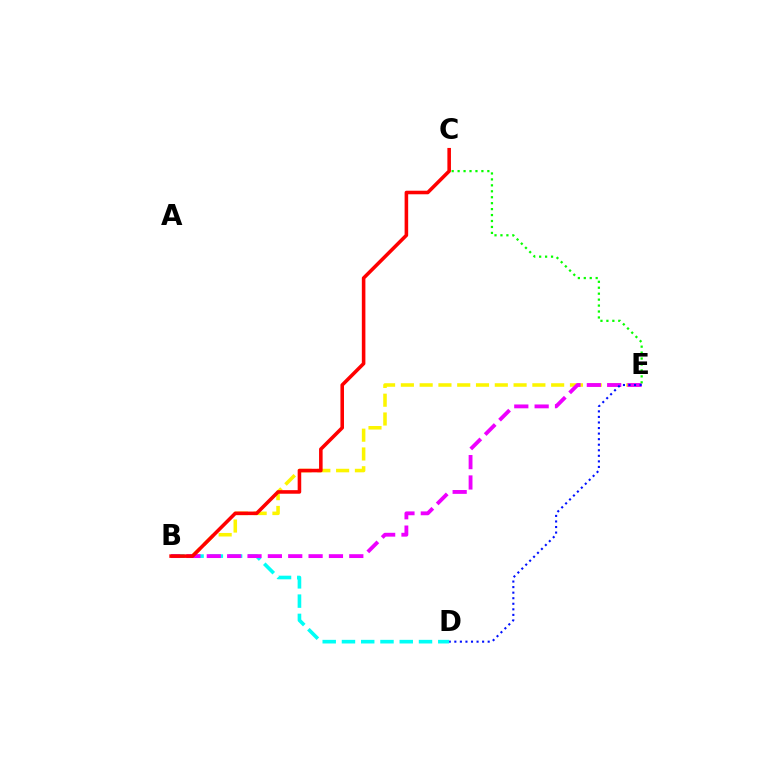{('B', 'E'): [{'color': '#fcf500', 'line_style': 'dashed', 'thickness': 2.55}, {'color': '#ee00ff', 'line_style': 'dashed', 'thickness': 2.77}], ('B', 'D'): [{'color': '#00fff6', 'line_style': 'dashed', 'thickness': 2.62}], ('C', 'E'): [{'color': '#08ff00', 'line_style': 'dotted', 'thickness': 1.62}], ('D', 'E'): [{'color': '#0010ff', 'line_style': 'dotted', 'thickness': 1.51}], ('B', 'C'): [{'color': '#ff0000', 'line_style': 'solid', 'thickness': 2.57}]}